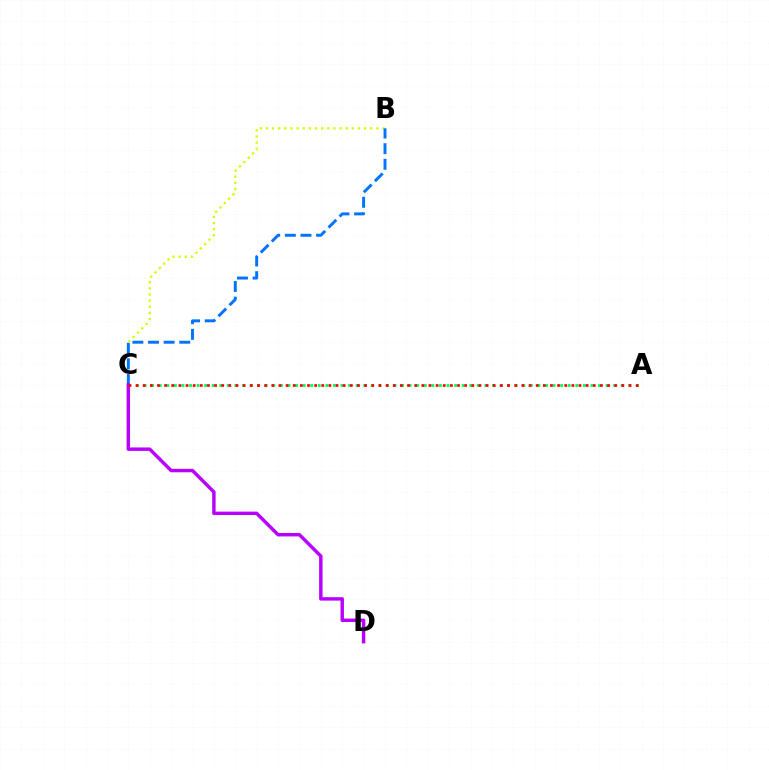{('B', 'C'): [{'color': '#d1ff00', 'line_style': 'dotted', 'thickness': 1.67}, {'color': '#0074ff', 'line_style': 'dashed', 'thickness': 2.12}], ('A', 'C'): [{'color': '#00ff5c', 'line_style': 'dotted', 'thickness': 2.06}, {'color': '#ff0000', 'line_style': 'dotted', 'thickness': 1.94}], ('C', 'D'): [{'color': '#b900ff', 'line_style': 'solid', 'thickness': 2.47}]}